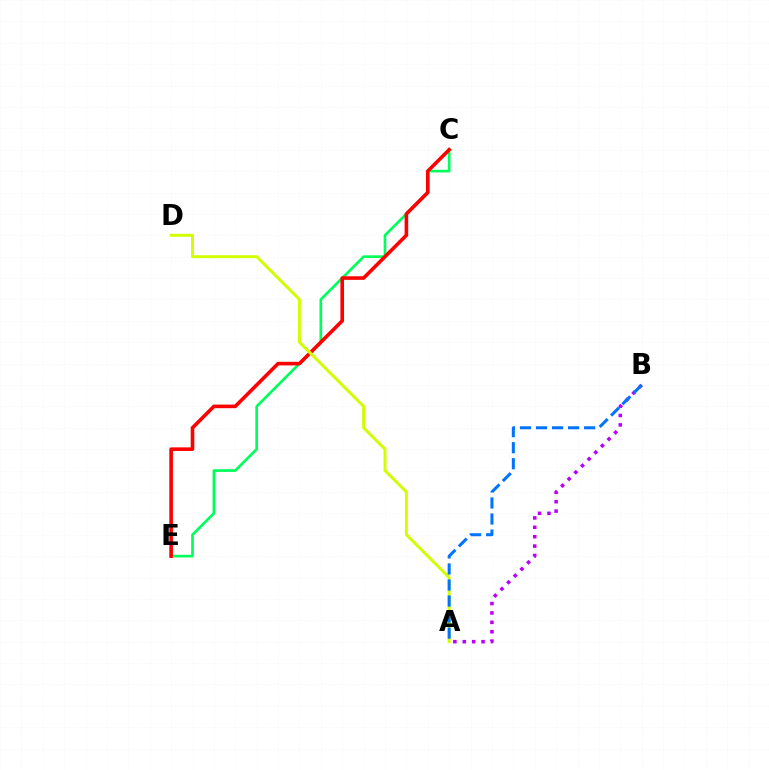{('A', 'B'): [{'color': '#b900ff', 'line_style': 'dotted', 'thickness': 2.55}, {'color': '#0074ff', 'line_style': 'dashed', 'thickness': 2.18}], ('C', 'E'): [{'color': '#00ff5c', 'line_style': 'solid', 'thickness': 1.94}, {'color': '#ff0000', 'line_style': 'solid', 'thickness': 2.6}], ('A', 'D'): [{'color': '#d1ff00', 'line_style': 'solid', 'thickness': 2.12}]}